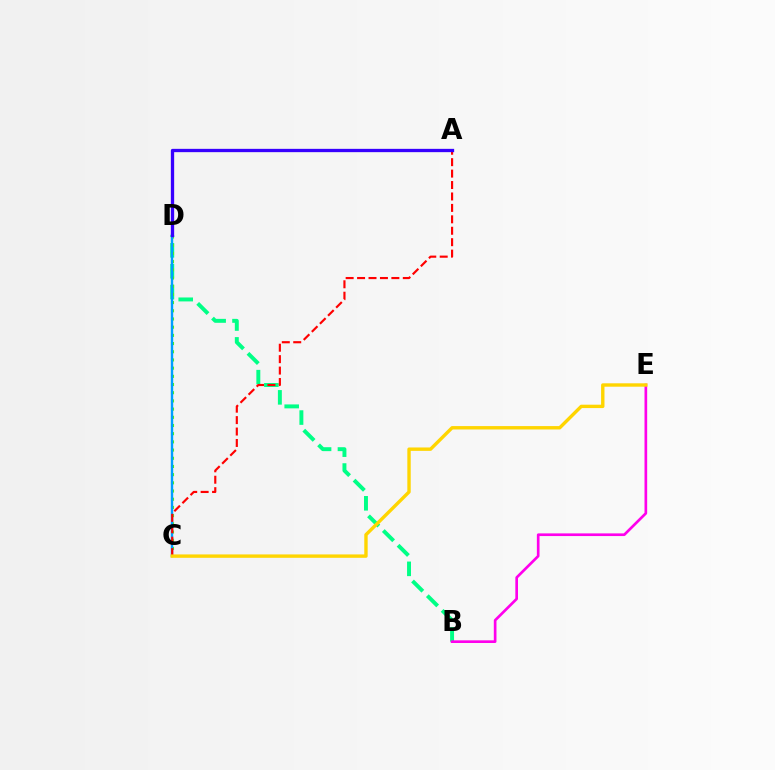{('B', 'D'): [{'color': '#00ff86', 'line_style': 'dashed', 'thickness': 2.83}], ('C', 'D'): [{'color': '#4fff00', 'line_style': 'dotted', 'thickness': 2.23}, {'color': '#009eff', 'line_style': 'solid', 'thickness': 1.73}], ('B', 'E'): [{'color': '#ff00ed', 'line_style': 'solid', 'thickness': 1.92}], ('A', 'C'): [{'color': '#ff0000', 'line_style': 'dashed', 'thickness': 1.55}], ('C', 'E'): [{'color': '#ffd500', 'line_style': 'solid', 'thickness': 2.44}], ('A', 'D'): [{'color': '#3700ff', 'line_style': 'solid', 'thickness': 2.38}]}